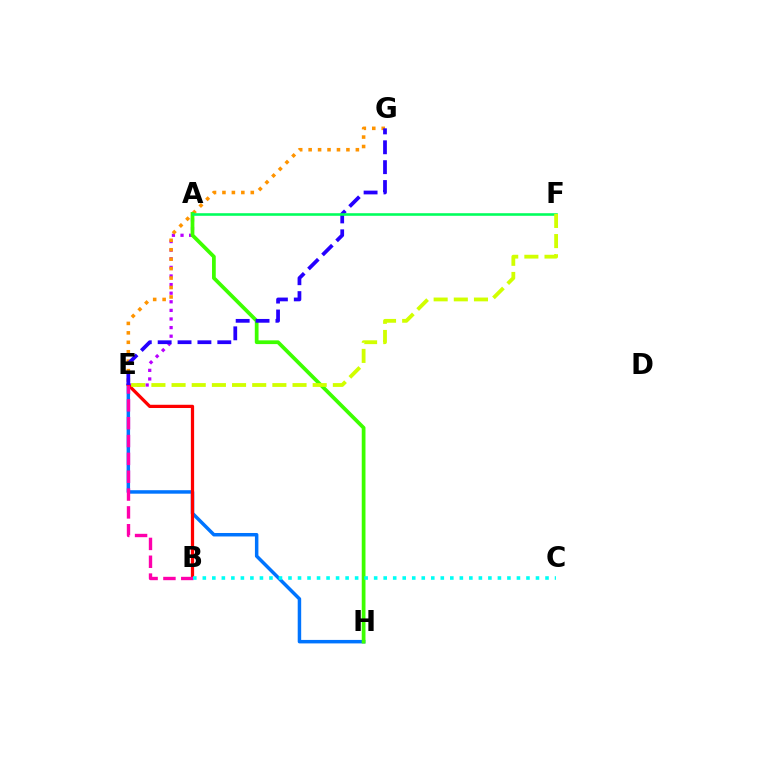{('A', 'E'): [{'color': '#b900ff', 'line_style': 'dotted', 'thickness': 2.34}], ('E', 'H'): [{'color': '#0074ff', 'line_style': 'solid', 'thickness': 2.5}], ('B', 'E'): [{'color': '#ff0000', 'line_style': 'solid', 'thickness': 2.33}, {'color': '#ff00ac', 'line_style': 'dashed', 'thickness': 2.42}], ('E', 'G'): [{'color': '#ff9400', 'line_style': 'dotted', 'thickness': 2.57}, {'color': '#2500ff', 'line_style': 'dashed', 'thickness': 2.7}], ('A', 'H'): [{'color': '#3dff00', 'line_style': 'solid', 'thickness': 2.69}], ('A', 'F'): [{'color': '#00ff5c', 'line_style': 'solid', 'thickness': 1.86}], ('E', 'F'): [{'color': '#d1ff00', 'line_style': 'dashed', 'thickness': 2.74}], ('B', 'C'): [{'color': '#00fff6', 'line_style': 'dotted', 'thickness': 2.59}]}